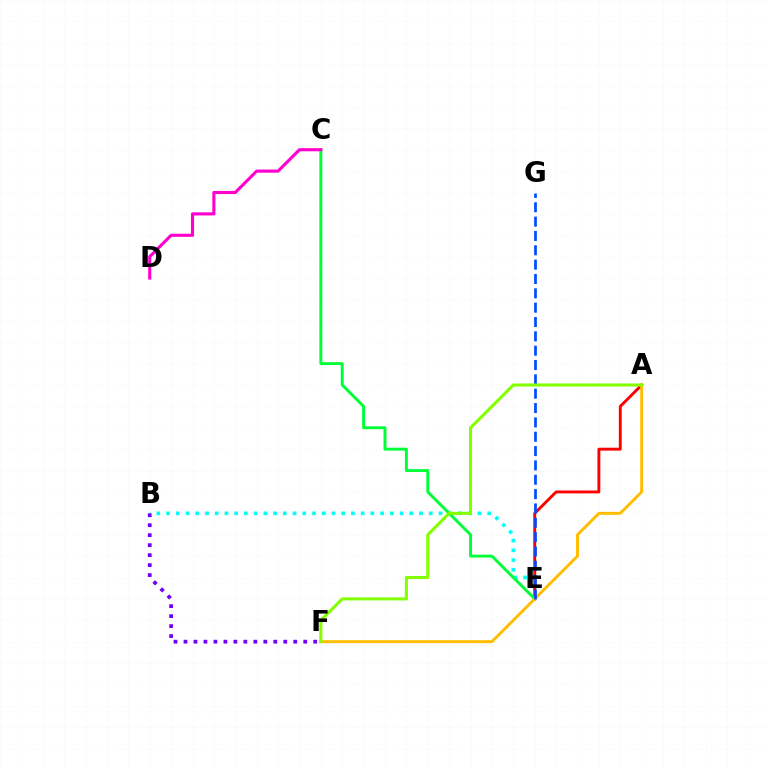{('B', 'E'): [{'color': '#00fff6', 'line_style': 'dotted', 'thickness': 2.64}], ('A', 'E'): [{'color': '#ff0000', 'line_style': 'solid', 'thickness': 2.09}], ('C', 'E'): [{'color': '#00ff39', 'line_style': 'solid', 'thickness': 2.11}], ('A', 'F'): [{'color': '#ffbd00', 'line_style': 'solid', 'thickness': 2.11}, {'color': '#84ff00', 'line_style': 'solid', 'thickness': 2.21}], ('C', 'D'): [{'color': '#ff00cf', 'line_style': 'solid', 'thickness': 2.25}], ('B', 'F'): [{'color': '#7200ff', 'line_style': 'dotted', 'thickness': 2.71}], ('E', 'G'): [{'color': '#004bff', 'line_style': 'dashed', 'thickness': 1.95}]}